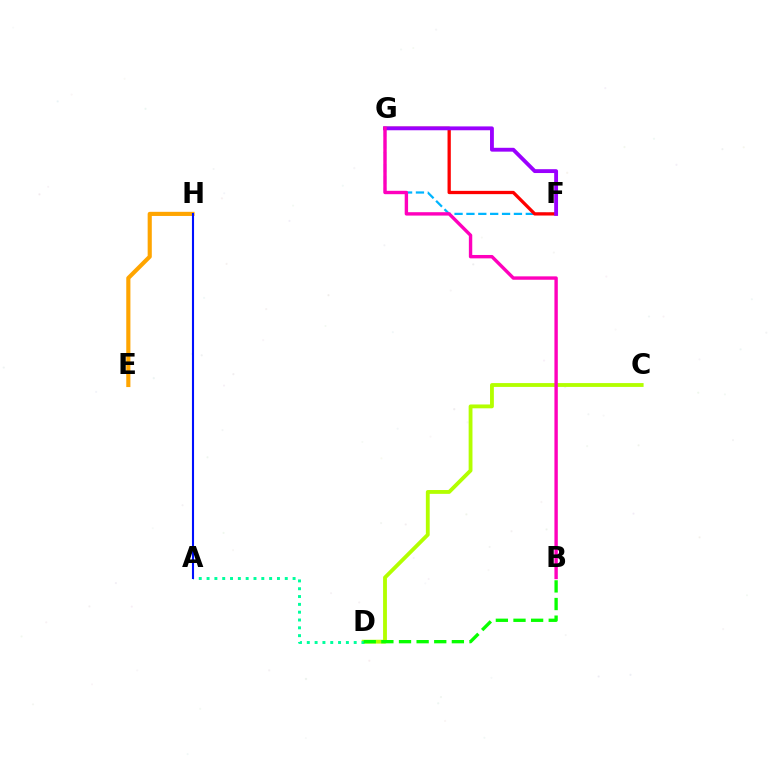{('F', 'G'): [{'color': '#00b5ff', 'line_style': 'dashed', 'thickness': 1.61}, {'color': '#ff0000', 'line_style': 'solid', 'thickness': 2.36}, {'color': '#9b00ff', 'line_style': 'solid', 'thickness': 2.77}], ('E', 'H'): [{'color': '#ffa500', 'line_style': 'solid', 'thickness': 2.98}], ('C', 'D'): [{'color': '#b3ff00', 'line_style': 'solid', 'thickness': 2.76}], ('A', 'D'): [{'color': '#00ff9d', 'line_style': 'dotted', 'thickness': 2.12}], ('A', 'H'): [{'color': '#0010ff', 'line_style': 'solid', 'thickness': 1.51}], ('B', 'G'): [{'color': '#ff00bd', 'line_style': 'solid', 'thickness': 2.44}], ('B', 'D'): [{'color': '#08ff00', 'line_style': 'dashed', 'thickness': 2.39}]}